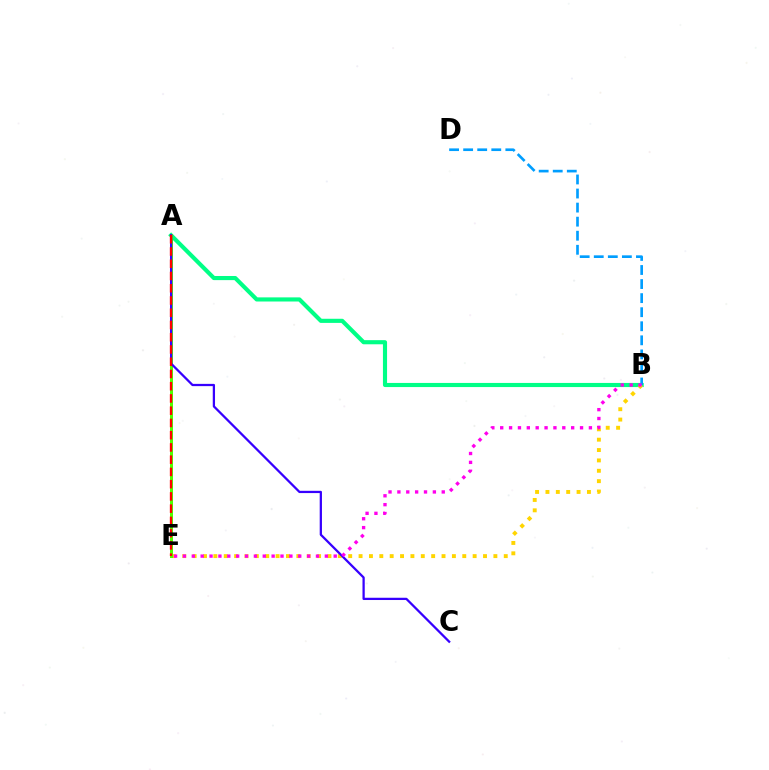{('A', 'B'): [{'color': '#00ff86', 'line_style': 'solid', 'thickness': 2.97}], ('B', 'E'): [{'color': '#ffd500', 'line_style': 'dotted', 'thickness': 2.82}, {'color': '#ff00ed', 'line_style': 'dotted', 'thickness': 2.41}], ('B', 'D'): [{'color': '#009eff', 'line_style': 'dashed', 'thickness': 1.91}], ('A', 'E'): [{'color': '#4fff00', 'line_style': 'solid', 'thickness': 2.15}, {'color': '#ff0000', 'line_style': 'dashed', 'thickness': 1.66}], ('A', 'C'): [{'color': '#3700ff', 'line_style': 'solid', 'thickness': 1.63}]}